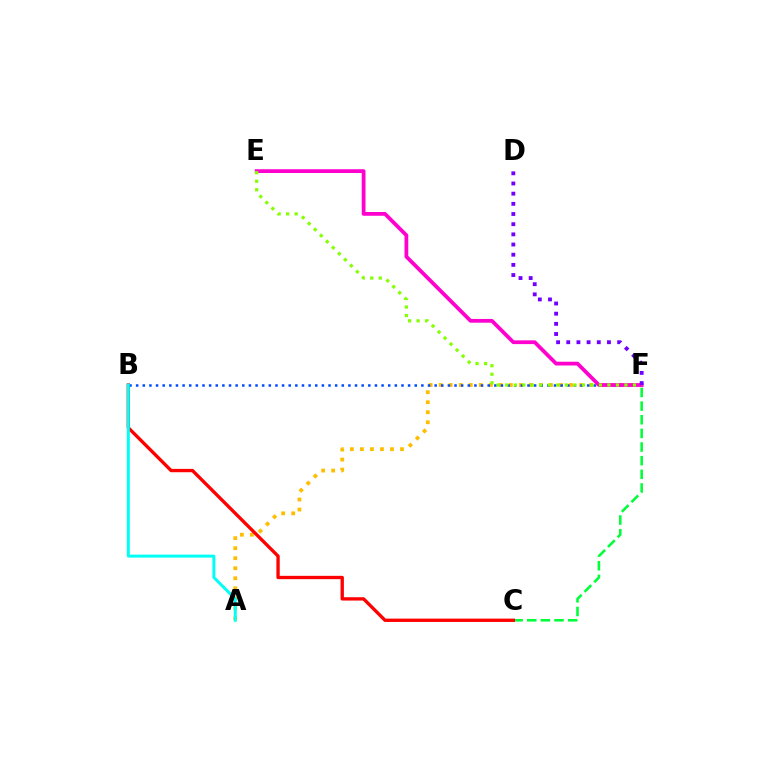{('A', 'F'): [{'color': '#ffbd00', 'line_style': 'dotted', 'thickness': 2.72}], ('C', 'F'): [{'color': '#00ff39', 'line_style': 'dashed', 'thickness': 1.85}], ('B', 'C'): [{'color': '#ff0000', 'line_style': 'solid', 'thickness': 2.4}], ('B', 'F'): [{'color': '#004bff', 'line_style': 'dotted', 'thickness': 1.8}], ('E', 'F'): [{'color': '#ff00cf', 'line_style': 'solid', 'thickness': 2.71}, {'color': '#84ff00', 'line_style': 'dotted', 'thickness': 2.31}], ('D', 'F'): [{'color': '#7200ff', 'line_style': 'dotted', 'thickness': 2.76}], ('A', 'B'): [{'color': '#00fff6', 'line_style': 'solid', 'thickness': 2.14}]}